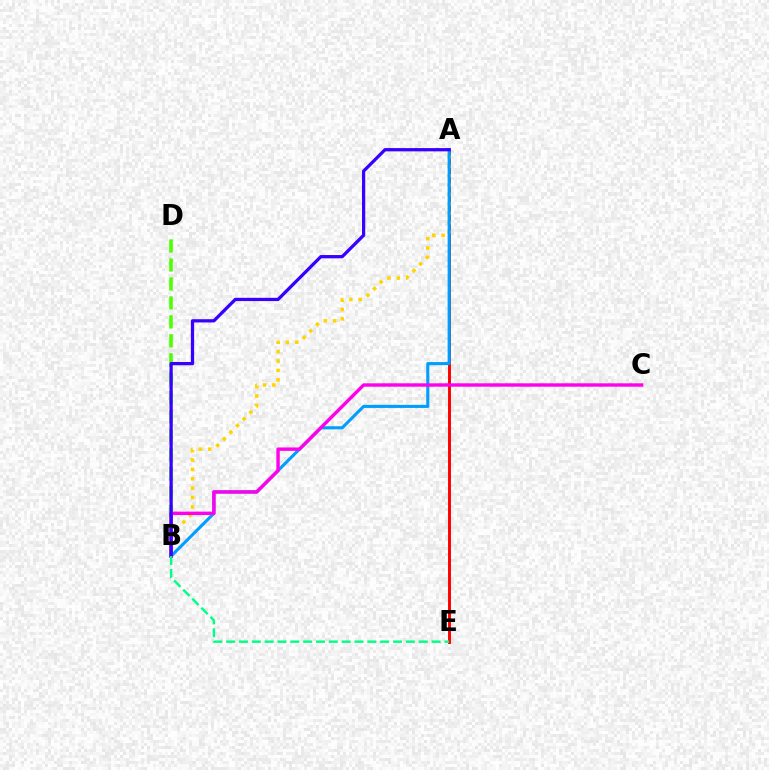{('A', 'E'): [{'color': '#ff0000', 'line_style': 'solid', 'thickness': 2.11}], ('A', 'B'): [{'color': '#ffd500', 'line_style': 'dotted', 'thickness': 2.55}, {'color': '#009eff', 'line_style': 'solid', 'thickness': 2.22}, {'color': '#3700ff', 'line_style': 'solid', 'thickness': 2.34}], ('B', 'D'): [{'color': '#4fff00', 'line_style': 'dashed', 'thickness': 2.58}], ('B', 'C'): [{'color': '#ff00ed', 'line_style': 'solid', 'thickness': 2.45}], ('B', 'E'): [{'color': '#00ff86', 'line_style': 'dashed', 'thickness': 1.74}]}